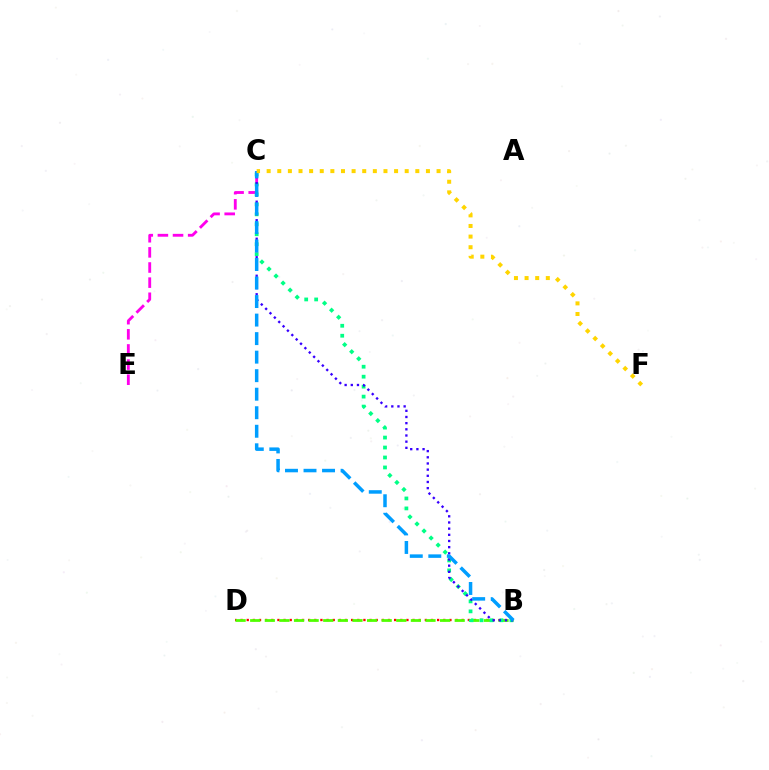{('B', 'D'): [{'color': '#ff0000', 'line_style': 'dotted', 'thickness': 1.67}, {'color': '#4fff00', 'line_style': 'dashed', 'thickness': 1.98}], ('C', 'E'): [{'color': '#ff00ed', 'line_style': 'dashed', 'thickness': 2.06}], ('B', 'C'): [{'color': '#00ff86', 'line_style': 'dotted', 'thickness': 2.71}, {'color': '#3700ff', 'line_style': 'dotted', 'thickness': 1.68}, {'color': '#009eff', 'line_style': 'dashed', 'thickness': 2.52}], ('C', 'F'): [{'color': '#ffd500', 'line_style': 'dotted', 'thickness': 2.89}]}